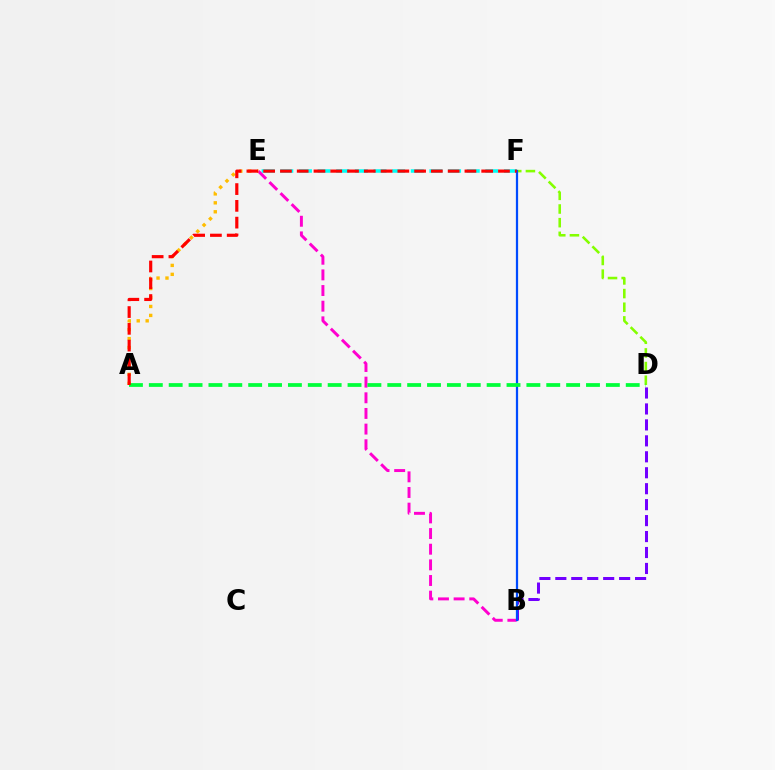{('E', 'F'): [{'color': '#00fff6', 'line_style': 'dashed', 'thickness': 2.53}], ('B', 'E'): [{'color': '#ff00cf', 'line_style': 'dashed', 'thickness': 2.13}], ('B', 'D'): [{'color': '#7200ff', 'line_style': 'dashed', 'thickness': 2.17}], ('A', 'E'): [{'color': '#ffbd00', 'line_style': 'dotted', 'thickness': 2.43}], ('D', 'F'): [{'color': '#84ff00', 'line_style': 'dashed', 'thickness': 1.86}], ('B', 'F'): [{'color': '#004bff', 'line_style': 'solid', 'thickness': 1.62}], ('A', 'D'): [{'color': '#00ff39', 'line_style': 'dashed', 'thickness': 2.7}], ('A', 'F'): [{'color': '#ff0000', 'line_style': 'dashed', 'thickness': 2.28}]}